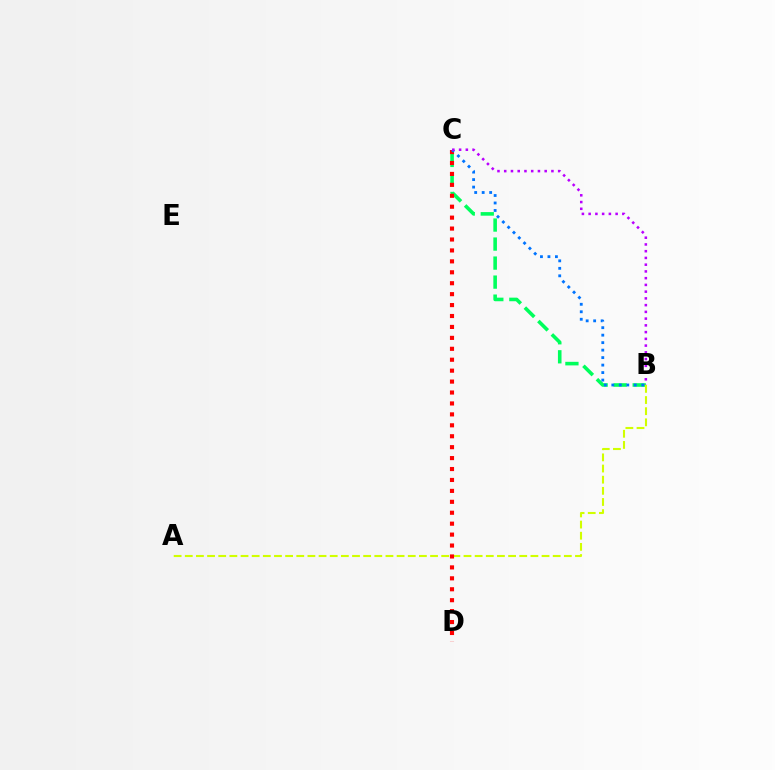{('B', 'C'): [{'color': '#00ff5c', 'line_style': 'dashed', 'thickness': 2.58}, {'color': '#0074ff', 'line_style': 'dotted', 'thickness': 2.03}, {'color': '#b900ff', 'line_style': 'dotted', 'thickness': 1.83}], ('A', 'B'): [{'color': '#d1ff00', 'line_style': 'dashed', 'thickness': 1.51}], ('C', 'D'): [{'color': '#ff0000', 'line_style': 'dotted', 'thickness': 2.97}]}